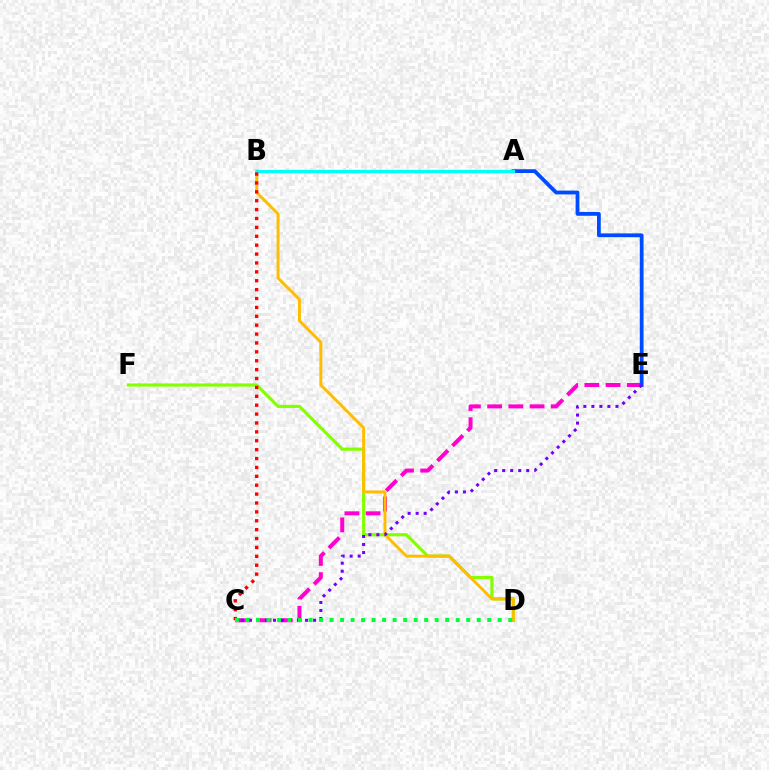{('D', 'F'): [{'color': '#84ff00', 'line_style': 'solid', 'thickness': 2.28}], ('C', 'E'): [{'color': '#ff00cf', 'line_style': 'dashed', 'thickness': 2.88}, {'color': '#7200ff', 'line_style': 'dotted', 'thickness': 2.18}], ('B', 'D'): [{'color': '#ffbd00', 'line_style': 'solid', 'thickness': 2.11}], ('A', 'E'): [{'color': '#004bff', 'line_style': 'solid', 'thickness': 2.73}], ('A', 'B'): [{'color': '#00fff6', 'line_style': 'solid', 'thickness': 2.34}], ('B', 'C'): [{'color': '#ff0000', 'line_style': 'dotted', 'thickness': 2.42}], ('C', 'D'): [{'color': '#00ff39', 'line_style': 'dotted', 'thickness': 2.86}]}